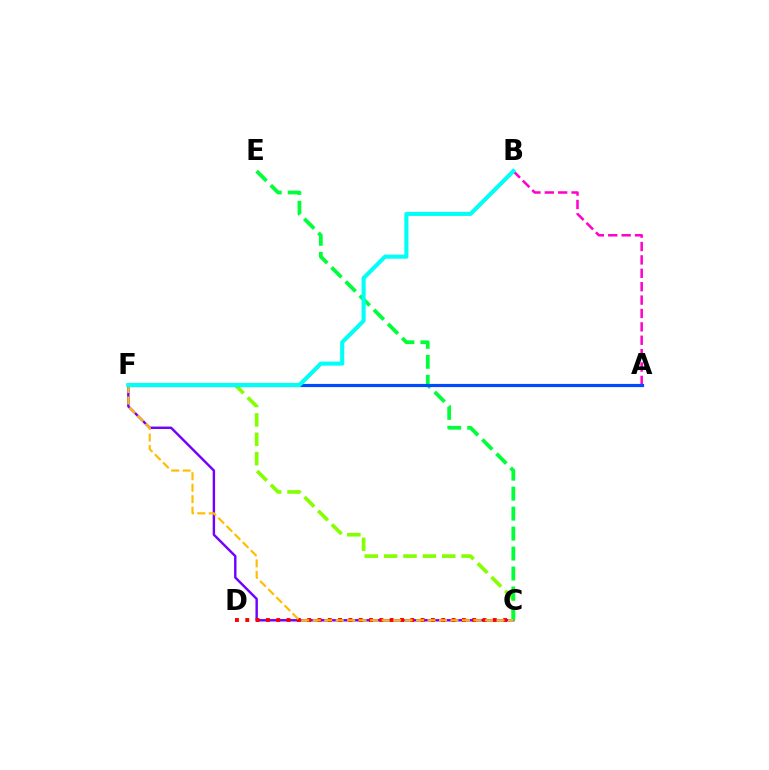{('C', 'F'): [{'color': '#7200ff', 'line_style': 'solid', 'thickness': 1.74}, {'color': '#84ff00', 'line_style': 'dashed', 'thickness': 2.63}, {'color': '#ffbd00', 'line_style': 'dashed', 'thickness': 1.56}], ('C', 'E'): [{'color': '#00ff39', 'line_style': 'dashed', 'thickness': 2.71}], ('C', 'D'): [{'color': '#ff0000', 'line_style': 'dotted', 'thickness': 2.8}], ('A', 'B'): [{'color': '#ff00cf', 'line_style': 'dashed', 'thickness': 1.82}], ('A', 'F'): [{'color': '#004bff', 'line_style': 'solid', 'thickness': 2.29}], ('B', 'F'): [{'color': '#00fff6', 'line_style': 'solid', 'thickness': 2.94}]}